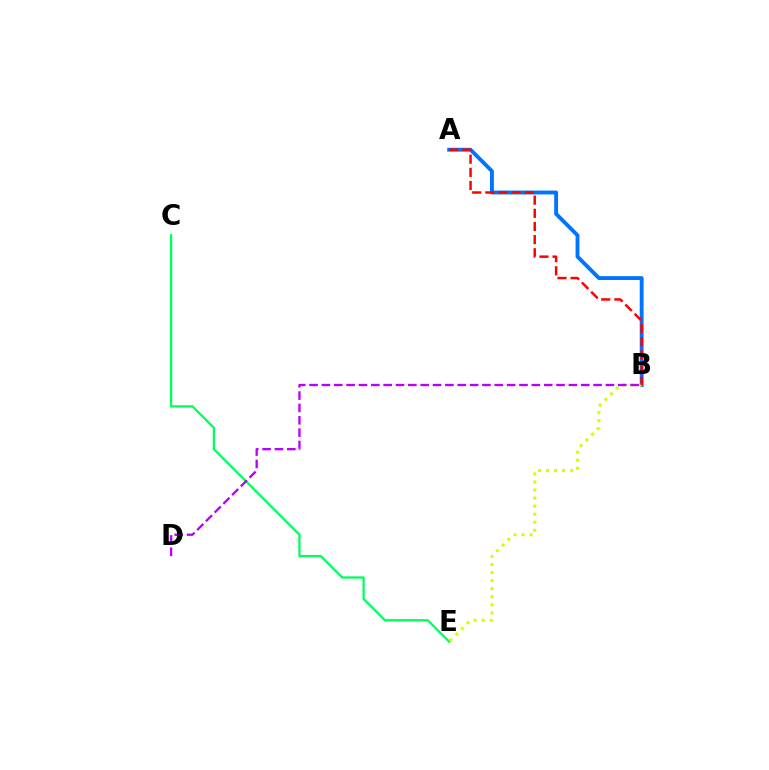{('C', 'E'): [{'color': '#00ff5c', 'line_style': 'solid', 'thickness': 1.62}], ('A', 'B'): [{'color': '#0074ff', 'line_style': 'solid', 'thickness': 2.78}, {'color': '#ff0000', 'line_style': 'dashed', 'thickness': 1.79}], ('B', 'E'): [{'color': '#d1ff00', 'line_style': 'dotted', 'thickness': 2.19}], ('B', 'D'): [{'color': '#b900ff', 'line_style': 'dashed', 'thickness': 1.68}]}